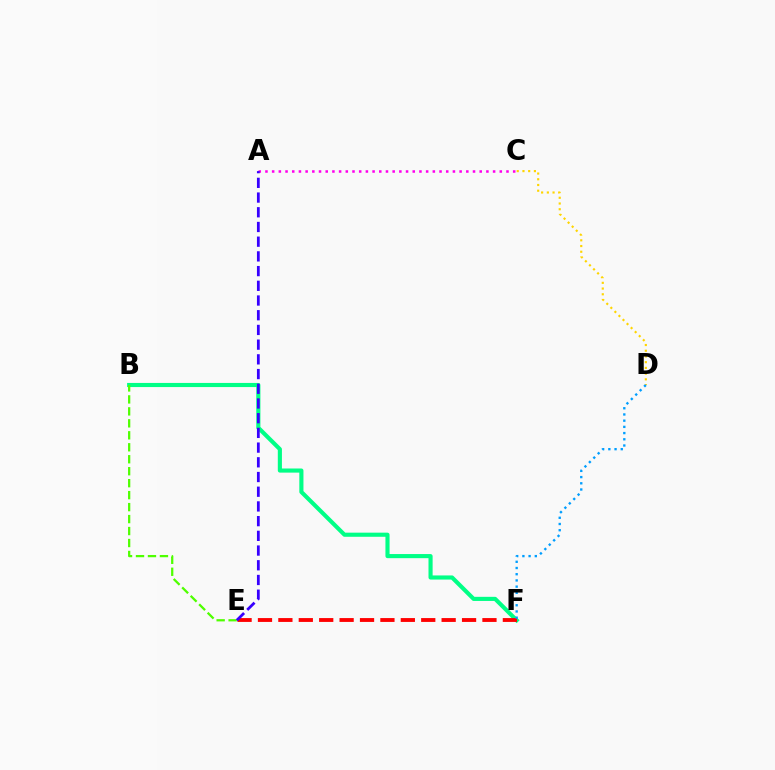{('B', 'F'): [{'color': '#00ff86', 'line_style': 'solid', 'thickness': 2.97}], ('E', 'F'): [{'color': '#ff0000', 'line_style': 'dashed', 'thickness': 2.77}], ('C', 'D'): [{'color': '#ffd500', 'line_style': 'dotted', 'thickness': 1.55}], ('A', 'C'): [{'color': '#ff00ed', 'line_style': 'dotted', 'thickness': 1.82}], ('B', 'E'): [{'color': '#4fff00', 'line_style': 'dashed', 'thickness': 1.63}], ('A', 'E'): [{'color': '#3700ff', 'line_style': 'dashed', 'thickness': 2.0}], ('D', 'F'): [{'color': '#009eff', 'line_style': 'dotted', 'thickness': 1.69}]}